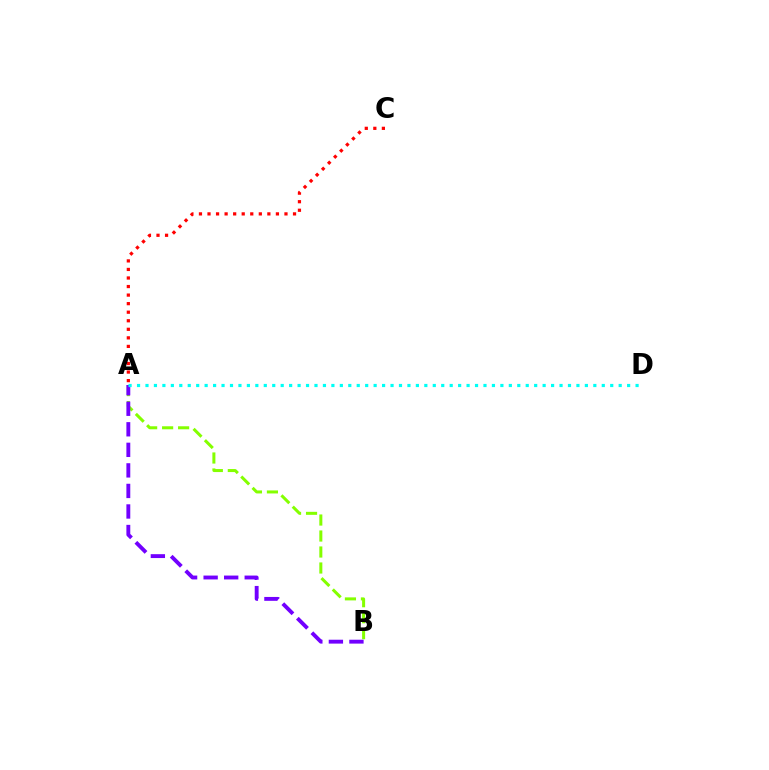{('A', 'B'): [{'color': '#84ff00', 'line_style': 'dashed', 'thickness': 2.17}, {'color': '#7200ff', 'line_style': 'dashed', 'thickness': 2.79}], ('A', 'C'): [{'color': '#ff0000', 'line_style': 'dotted', 'thickness': 2.32}], ('A', 'D'): [{'color': '#00fff6', 'line_style': 'dotted', 'thickness': 2.3}]}